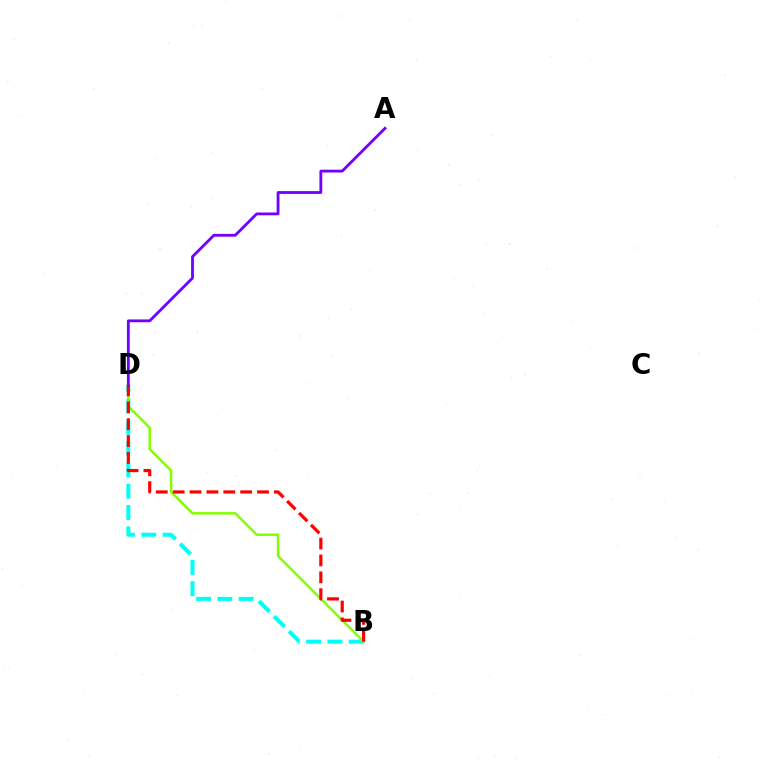{('B', 'D'): [{'color': '#00fff6', 'line_style': 'dashed', 'thickness': 2.89}, {'color': '#84ff00', 'line_style': 'solid', 'thickness': 1.81}, {'color': '#ff0000', 'line_style': 'dashed', 'thickness': 2.29}], ('A', 'D'): [{'color': '#7200ff', 'line_style': 'solid', 'thickness': 2.02}]}